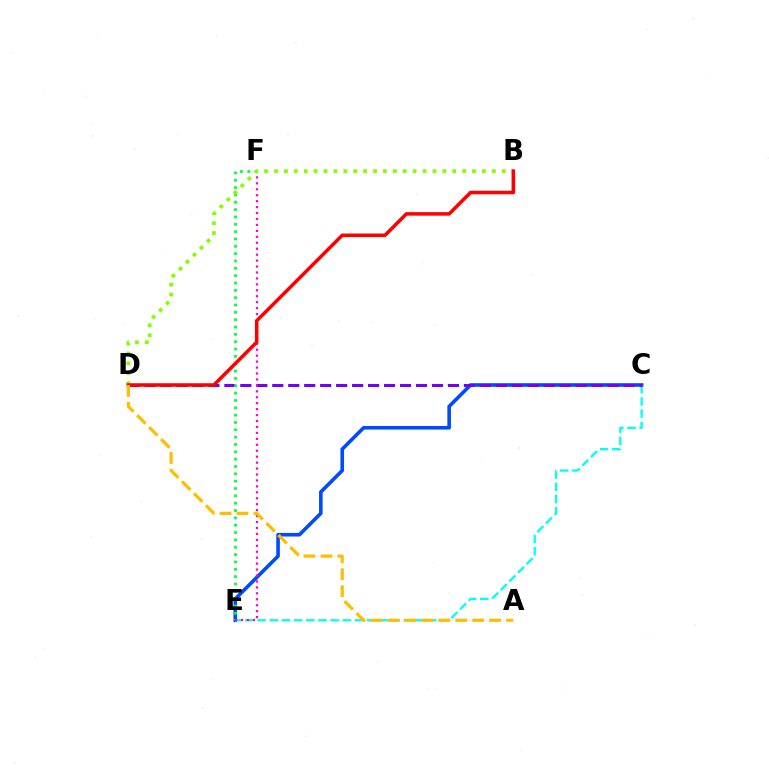{('C', 'E'): [{'color': '#004bff', 'line_style': 'solid', 'thickness': 2.6}, {'color': '#00fff6', 'line_style': 'dashed', 'thickness': 1.66}], ('C', 'D'): [{'color': '#7200ff', 'line_style': 'dashed', 'thickness': 2.17}], ('E', 'F'): [{'color': '#00ff39', 'line_style': 'dotted', 'thickness': 1.99}, {'color': '#ff00cf', 'line_style': 'dotted', 'thickness': 1.61}], ('B', 'D'): [{'color': '#84ff00', 'line_style': 'dotted', 'thickness': 2.69}, {'color': '#ff0000', 'line_style': 'solid', 'thickness': 2.54}], ('A', 'D'): [{'color': '#ffbd00', 'line_style': 'dashed', 'thickness': 2.3}]}